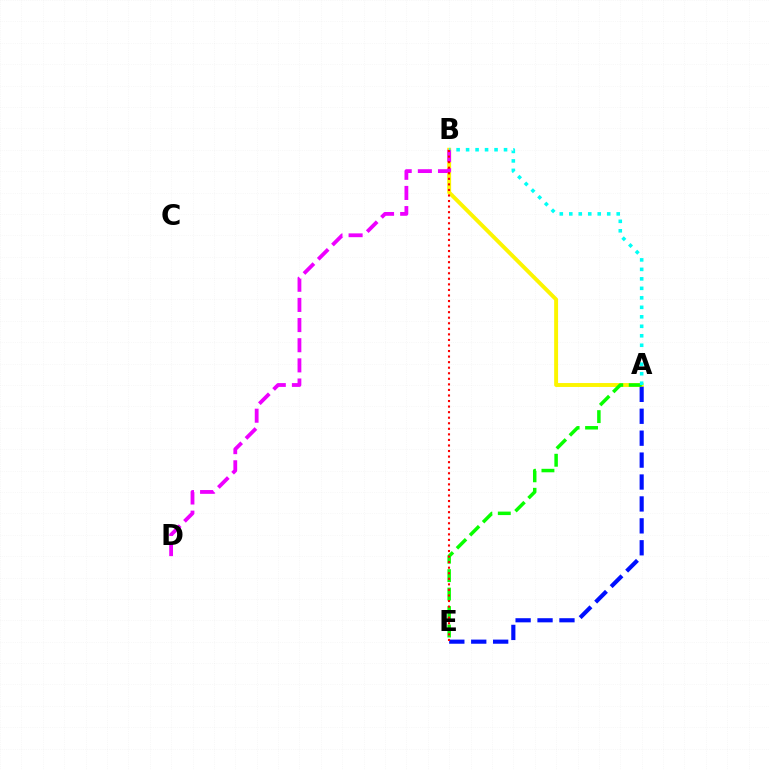{('A', 'B'): [{'color': '#fcf500', 'line_style': 'solid', 'thickness': 2.82}, {'color': '#00fff6', 'line_style': 'dotted', 'thickness': 2.58}], ('A', 'E'): [{'color': '#0010ff', 'line_style': 'dashed', 'thickness': 2.98}, {'color': '#08ff00', 'line_style': 'dashed', 'thickness': 2.51}], ('B', 'D'): [{'color': '#ee00ff', 'line_style': 'dashed', 'thickness': 2.74}], ('B', 'E'): [{'color': '#ff0000', 'line_style': 'dotted', 'thickness': 1.51}]}